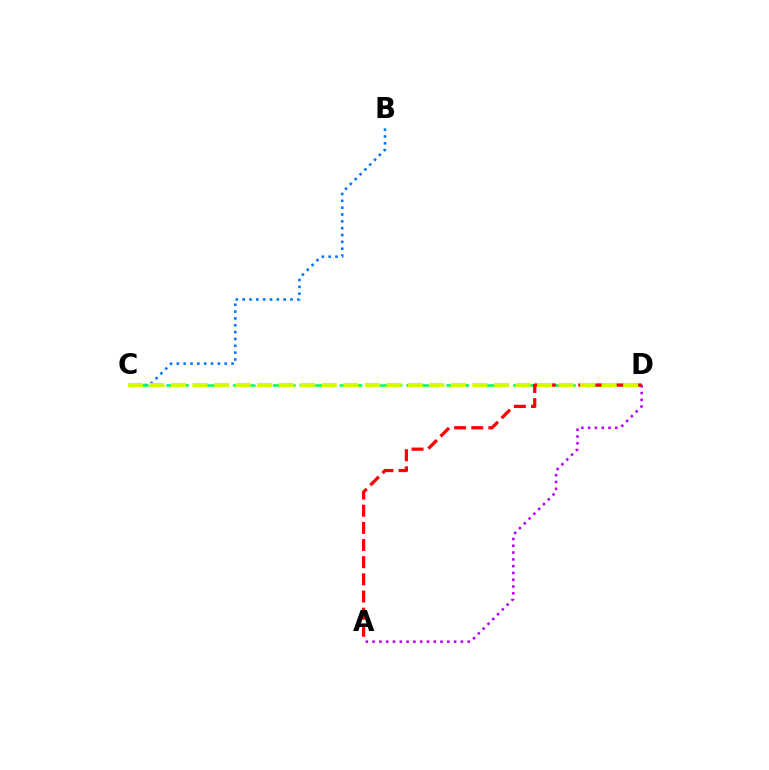{('B', 'C'): [{'color': '#0074ff', 'line_style': 'dotted', 'thickness': 1.86}], ('C', 'D'): [{'color': '#00ff5c', 'line_style': 'dashed', 'thickness': 1.81}, {'color': '#d1ff00', 'line_style': 'dashed', 'thickness': 2.92}], ('A', 'D'): [{'color': '#b900ff', 'line_style': 'dotted', 'thickness': 1.85}, {'color': '#ff0000', 'line_style': 'dashed', 'thickness': 2.33}]}